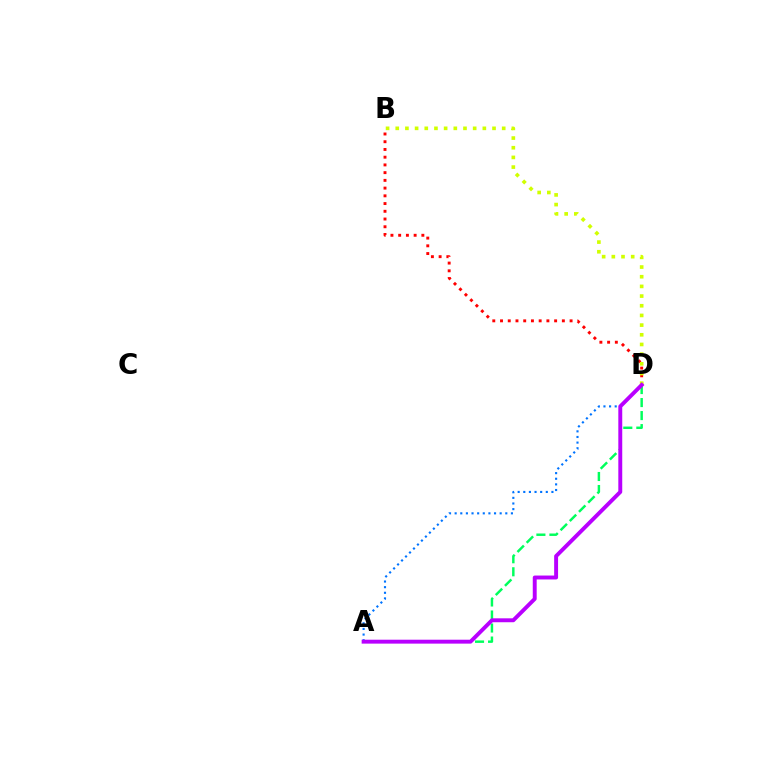{('A', 'D'): [{'color': '#00ff5c', 'line_style': 'dashed', 'thickness': 1.77}, {'color': '#0074ff', 'line_style': 'dotted', 'thickness': 1.53}, {'color': '#b900ff', 'line_style': 'solid', 'thickness': 2.82}], ('B', 'D'): [{'color': '#ff0000', 'line_style': 'dotted', 'thickness': 2.1}, {'color': '#d1ff00', 'line_style': 'dotted', 'thickness': 2.63}]}